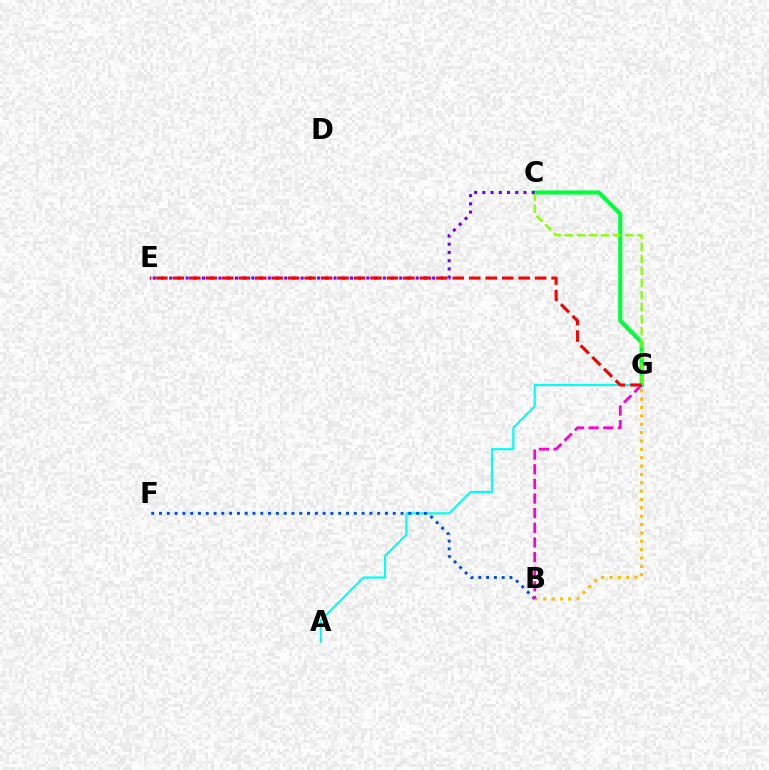{('C', 'G'): [{'color': '#00ff39', 'line_style': 'solid', 'thickness': 2.95}, {'color': '#84ff00', 'line_style': 'dashed', 'thickness': 1.64}], ('B', 'G'): [{'color': '#ffbd00', 'line_style': 'dotted', 'thickness': 2.27}, {'color': '#ff00cf', 'line_style': 'dashed', 'thickness': 1.99}], ('A', 'G'): [{'color': '#00fff6', 'line_style': 'solid', 'thickness': 1.56}], ('B', 'F'): [{'color': '#004bff', 'line_style': 'dotted', 'thickness': 2.12}], ('C', 'E'): [{'color': '#7200ff', 'line_style': 'dotted', 'thickness': 2.23}], ('E', 'G'): [{'color': '#ff0000', 'line_style': 'dashed', 'thickness': 2.24}]}